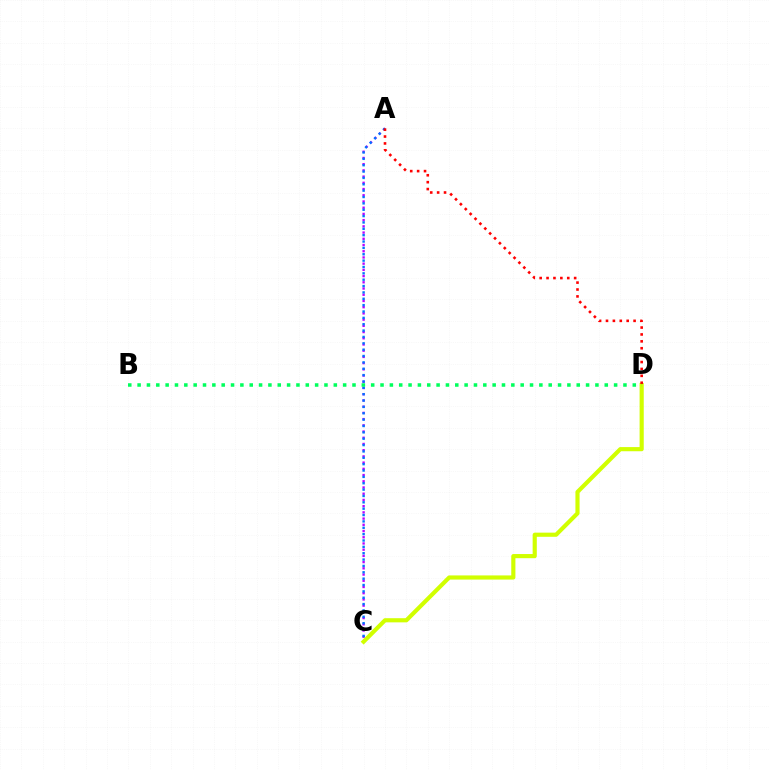{('A', 'C'): [{'color': '#b900ff', 'line_style': 'dotted', 'thickness': 1.69}, {'color': '#0074ff', 'line_style': 'dotted', 'thickness': 1.73}], ('C', 'D'): [{'color': '#d1ff00', 'line_style': 'solid', 'thickness': 2.99}], ('A', 'D'): [{'color': '#ff0000', 'line_style': 'dotted', 'thickness': 1.87}], ('B', 'D'): [{'color': '#00ff5c', 'line_style': 'dotted', 'thickness': 2.54}]}